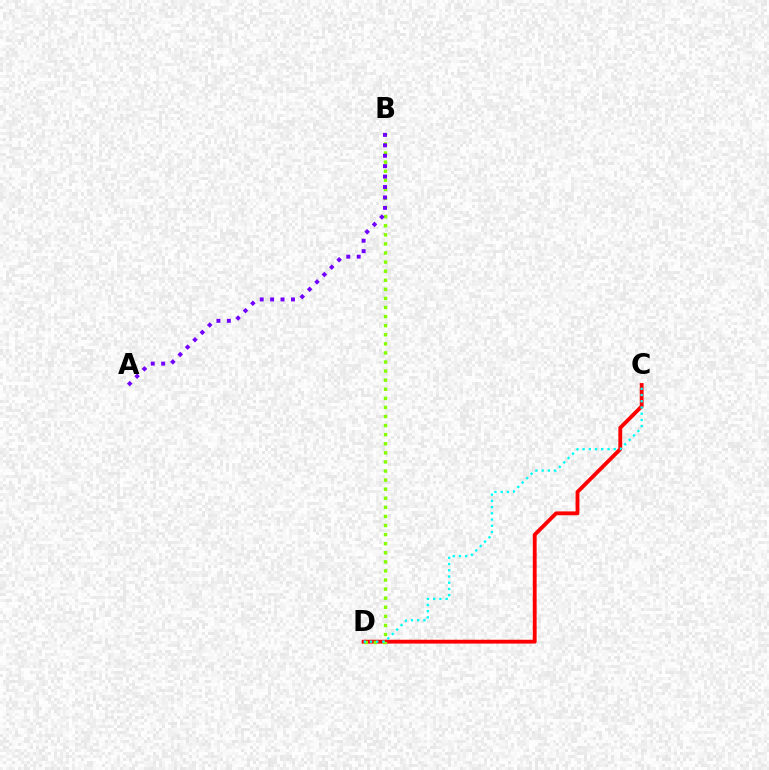{('C', 'D'): [{'color': '#ff0000', 'line_style': 'solid', 'thickness': 2.76}, {'color': '#00fff6', 'line_style': 'dotted', 'thickness': 1.69}], ('B', 'D'): [{'color': '#84ff00', 'line_style': 'dotted', 'thickness': 2.47}], ('A', 'B'): [{'color': '#7200ff', 'line_style': 'dotted', 'thickness': 2.83}]}